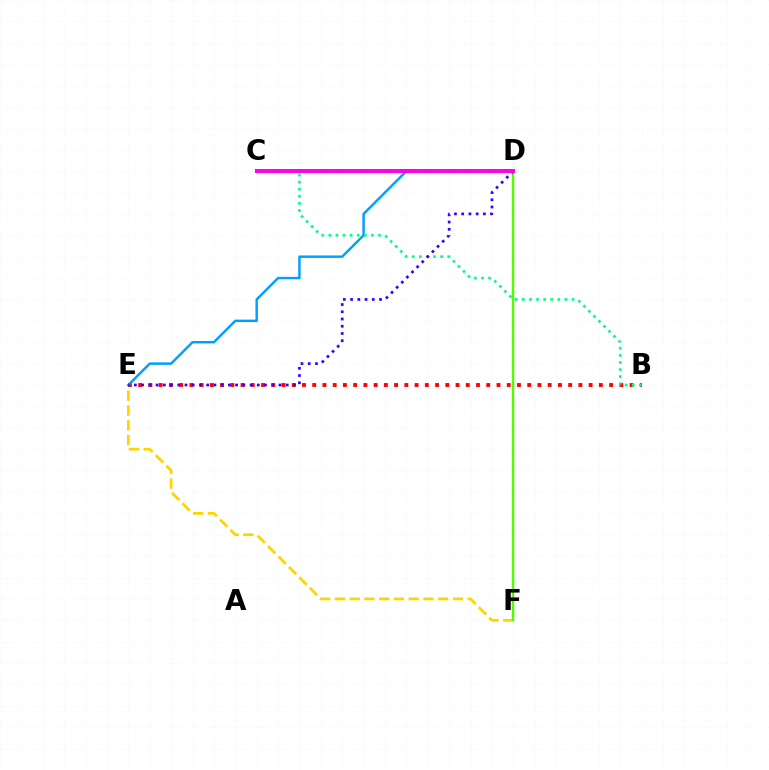{('E', 'F'): [{'color': '#ffd500', 'line_style': 'dashed', 'thickness': 2.01}], ('B', 'E'): [{'color': '#ff0000', 'line_style': 'dotted', 'thickness': 2.78}], ('D', 'F'): [{'color': '#4fff00', 'line_style': 'solid', 'thickness': 1.76}], ('D', 'E'): [{'color': '#009eff', 'line_style': 'solid', 'thickness': 1.75}, {'color': '#3700ff', 'line_style': 'dotted', 'thickness': 1.96}], ('B', 'C'): [{'color': '#00ff86', 'line_style': 'dotted', 'thickness': 1.93}], ('C', 'D'): [{'color': '#ff00ed', 'line_style': 'solid', 'thickness': 2.89}]}